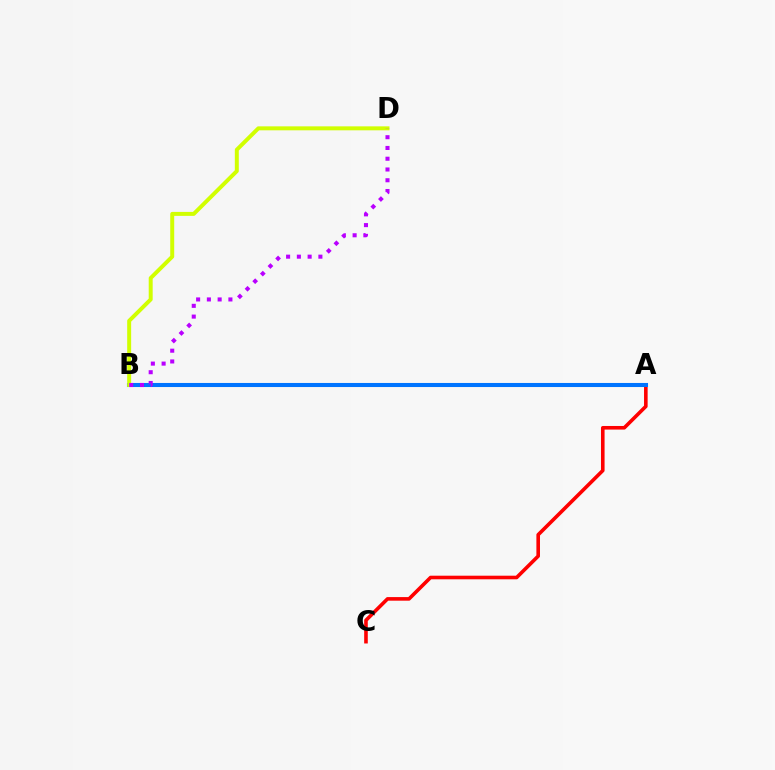{('A', 'B'): [{'color': '#00ff5c', 'line_style': 'dotted', 'thickness': 1.84}, {'color': '#0074ff', 'line_style': 'solid', 'thickness': 2.93}], ('A', 'C'): [{'color': '#ff0000', 'line_style': 'solid', 'thickness': 2.59}], ('B', 'D'): [{'color': '#d1ff00', 'line_style': 'solid', 'thickness': 2.85}, {'color': '#b900ff', 'line_style': 'dotted', 'thickness': 2.92}]}